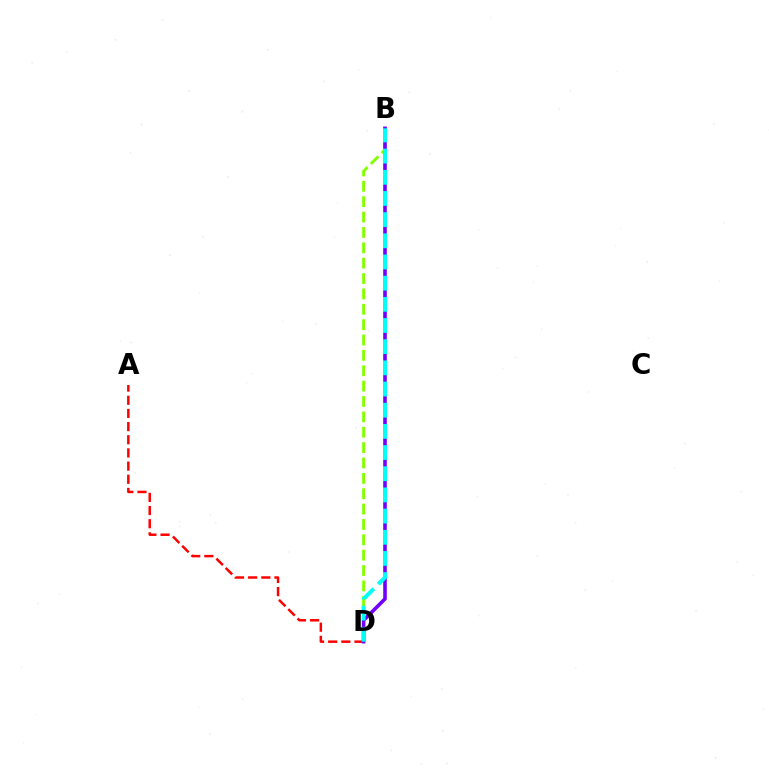{('A', 'D'): [{'color': '#ff0000', 'line_style': 'dashed', 'thickness': 1.79}], ('B', 'D'): [{'color': '#84ff00', 'line_style': 'dashed', 'thickness': 2.09}, {'color': '#7200ff', 'line_style': 'solid', 'thickness': 2.6}, {'color': '#00fff6', 'line_style': 'dashed', 'thickness': 2.88}]}